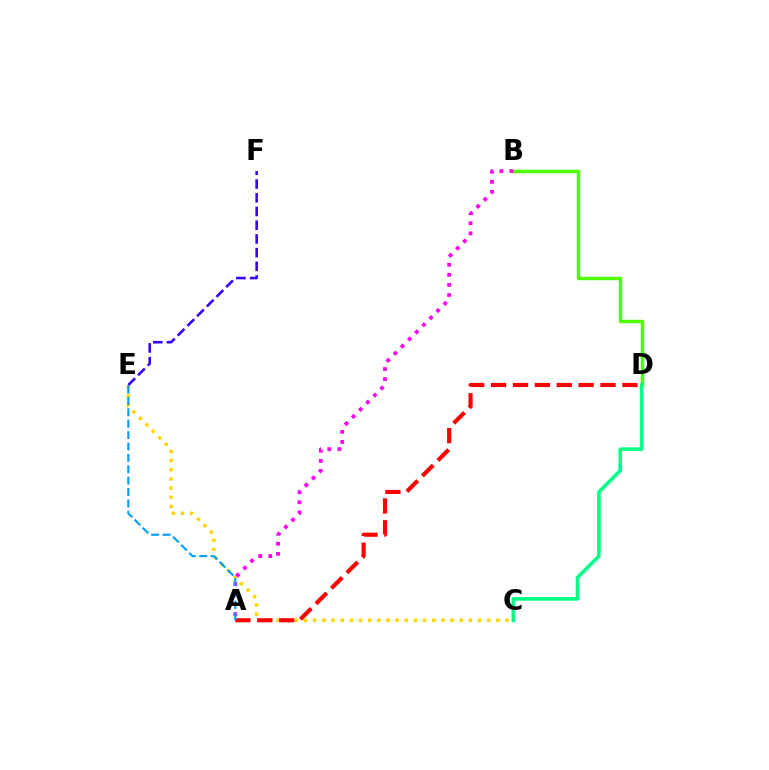{('B', 'D'): [{'color': '#4fff00', 'line_style': 'solid', 'thickness': 2.48}], ('C', 'E'): [{'color': '#ffd500', 'line_style': 'dotted', 'thickness': 2.49}], ('C', 'D'): [{'color': '#00ff86', 'line_style': 'solid', 'thickness': 2.57}], ('A', 'D'): [{'color': '#ff0000', 'line_style': 'dashed', 'thickness': 2.97}], ('A', 'B'): [{'color': '#ff00ed', 'line_style': 'dotted', 'thickness': 2.74}], ('A', 'E'): [{'color': '#009eff', 'line_style': 'dashed', 'thickness': 1.55}], ('E', 'F'): [{'color': '#3700ff', 'line_style': 'dashed', 'thickness': 1.86}]}